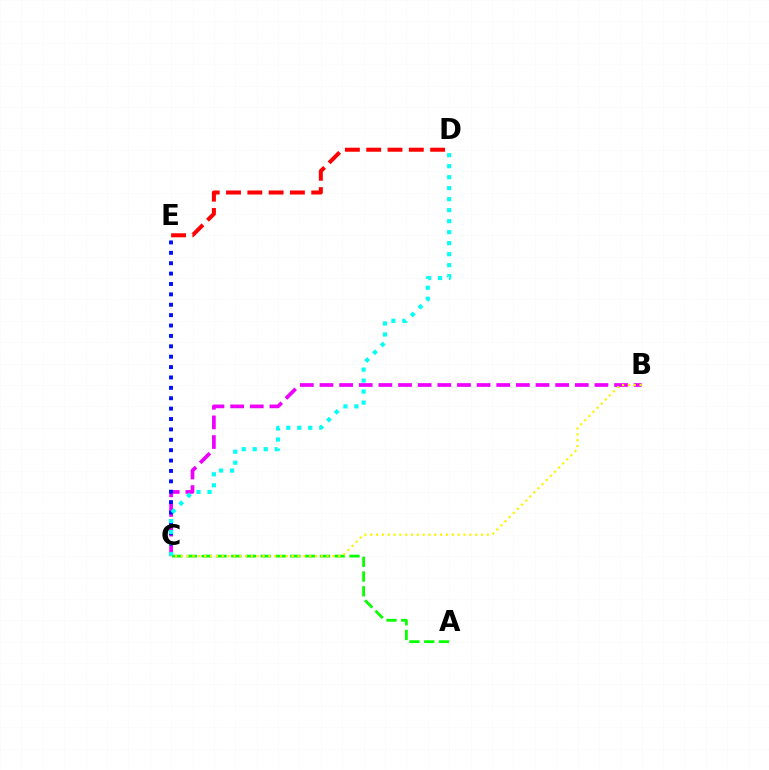{('D', 'E'): [{'color': '#ff0000', 'line_style': 'dashed', 'thickness': 2.89}], ('B', 'C'): [{'color': '#ee00ff', 'line_style': 'dashed', 'thickness': 2.67}, {'color': '#fcf500', 'line_style': 'dotted', 'thickness': 1.58}], ('A', 'C'): [{'color': '#08ff00', 'line_style': 'dashed', 'thickness': 2.01}], ('C', 'E'): [{'color': '#0010ff', 'line_style': 'dotted', 'thickness': 2.82}], ('C', 'D'): [{'color': '#00fff6', 'line_style': 'dotted', 'thickness': 2.99}]}